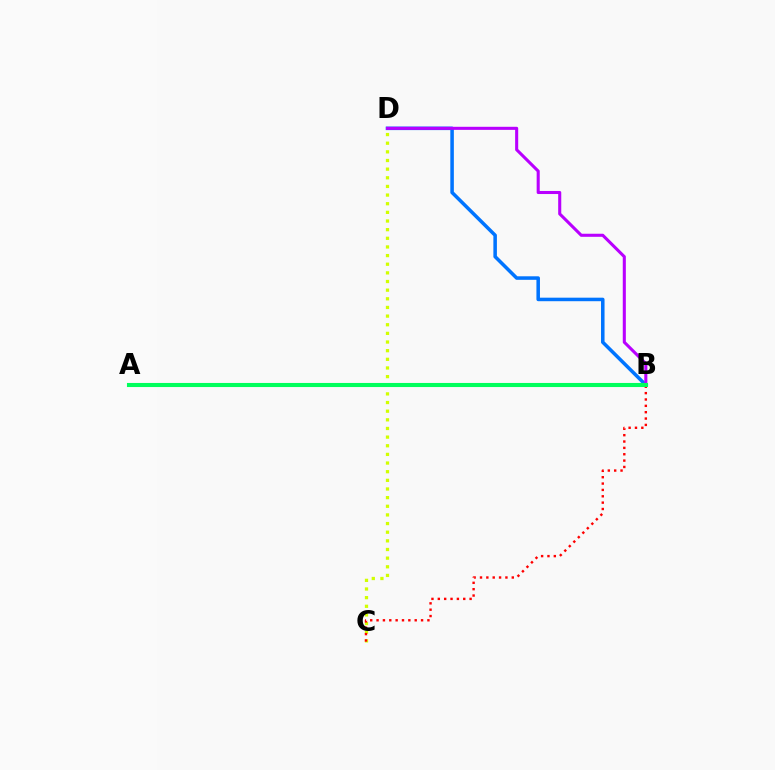{('B', 'D'): [{'color': '#0074ff', 'line_style': 'solid', 'thickness': 2.54}, {'color': '#b900ff', 'line_style': 'solid', 'thickness': 2.21}], ('C', 'D'): [{'color': '#d1ff00', 'line_style': 'dotted', 'thickness': 2.35}], ('B', 'C'): [{'color': '#ff0000', 'line_style': 'dotted', 'thickness': 1.73}], ('A', 'B'): [{'color': '#00ff5c', 'line_style': 'solid', 'thickness': 2.94}]}